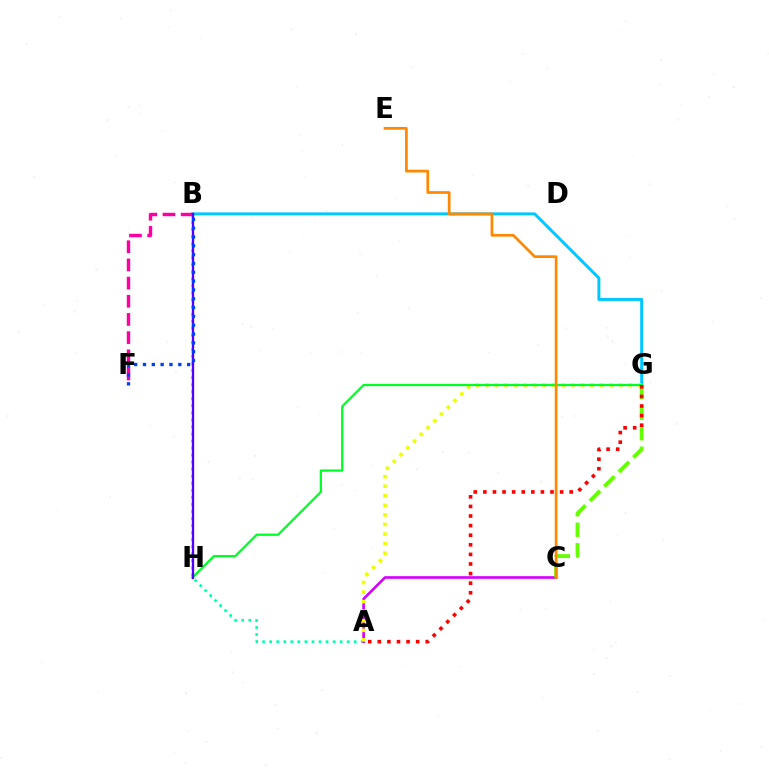{('A', 'B'): [{'color': '#00ffaf', 'line_style': 'dotted', 'thickness': 1.92}], ('B', 'G'): [{'color': '#00c7ff', 'line_style': 'solid', 'thickness': 2.14}], ('B', 'F'): [{'color': '#ff00a0', 'line_style': 'dashed', 'thickness': 2.47}, {'color': '#003fff', 'line_style': 'dotted', 'thickness': 2.4}], ('A', 'C'): [{'color': '#d600ff', 'line_style': 'solid', 'thickness': 1.92}], ('A', 'G'): [{'color': '#eeff00', 'line_style': 'dotted', 'thickness': 2.6}, {'color': '#ff0000', 'line_style': 'dotted', 'thickness': 2.61}], ('C', 'G'): [{'color': '#66ff00', 'line_style': 'dashed', 'thickness': 2.79}], ('G', 'H'): [{'color': '#00ff27', 'line_style': 'solid', 'thickness': 1.63}], ('B', 'H'): [{'color': '#4f00ff', 'line_style': 'solid', 'thickness': 1.67}], ('C', 'E'): [{'color': '#ff8800', 'line_style': 'solid', 'thickness': 1.95}]}